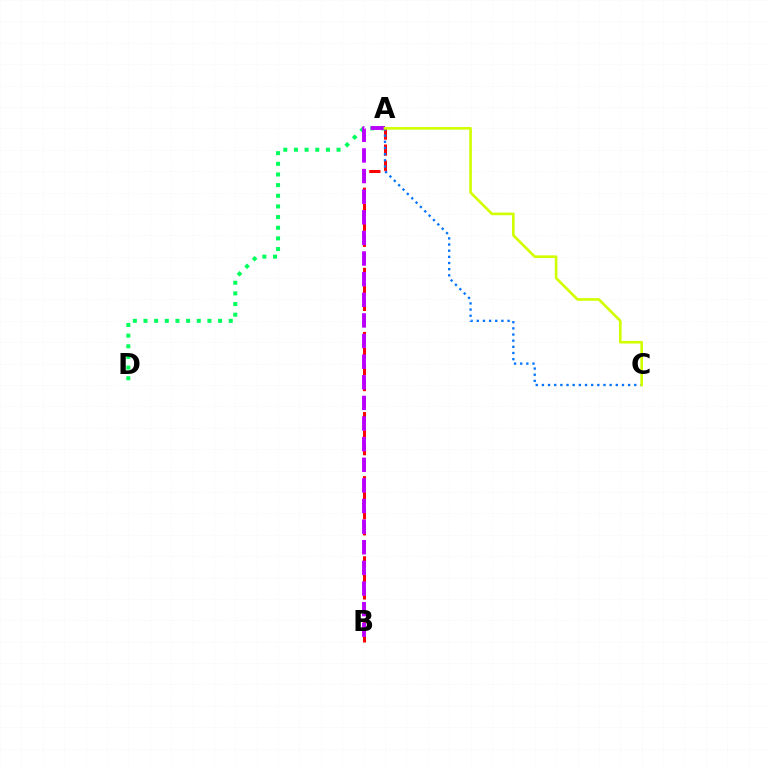{('A', 'D'): [{'color': '#00ff5c', 'line_style': 'dotted', 'thickness': 2.9}], ('A', 'B'): [{'color': '#ff0000', 'line_style': 'dashed', 'thickness': 2.18}, {'color': '#b900ff', 'line_style': 'dashed', 'thickness': 2.8}], ('A', 'C'): [{'color': '#0074ff', 'line_style': 'dotted', 'thickness': 1.67}, {'color': '#d1ff00', 'line_style': 'solid', 'thickness': 1.9}]}